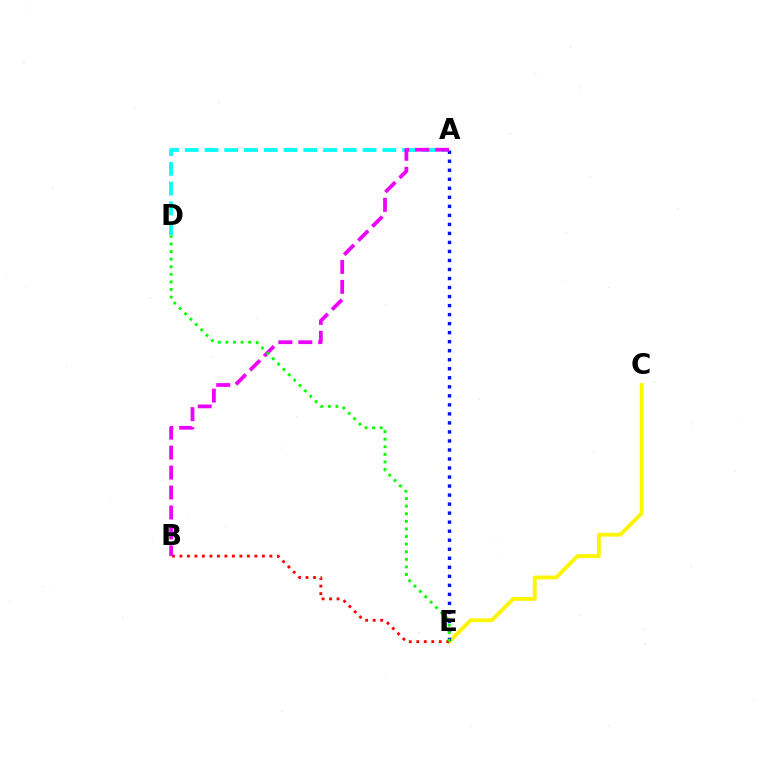{('C', 'E'): [{'color': '#fcf500', 'line_style': 'solid', 'thickness': 2.76}], ('A', 'D'): [{'color': '#00fff6', 'line_style': 'dashed', 'thickness': 2.68}], ('A', 'E'): [{'color': '#0010ff', 'line_style': 'dotted', 'thickness': 2.45}], ('B', 'E'): [{'color': '#ff0000', 'line_style': 'dotted', 'thickness': 2.04}], ('A', 'B'): [{'color': '#ee00ff', 'line_style': 'dashed', 'thickness': 2.71}], ('D', 'E'): [{'color': '#08ff00', 'line_style': 'dotted', 'thickness': 2.06}]}